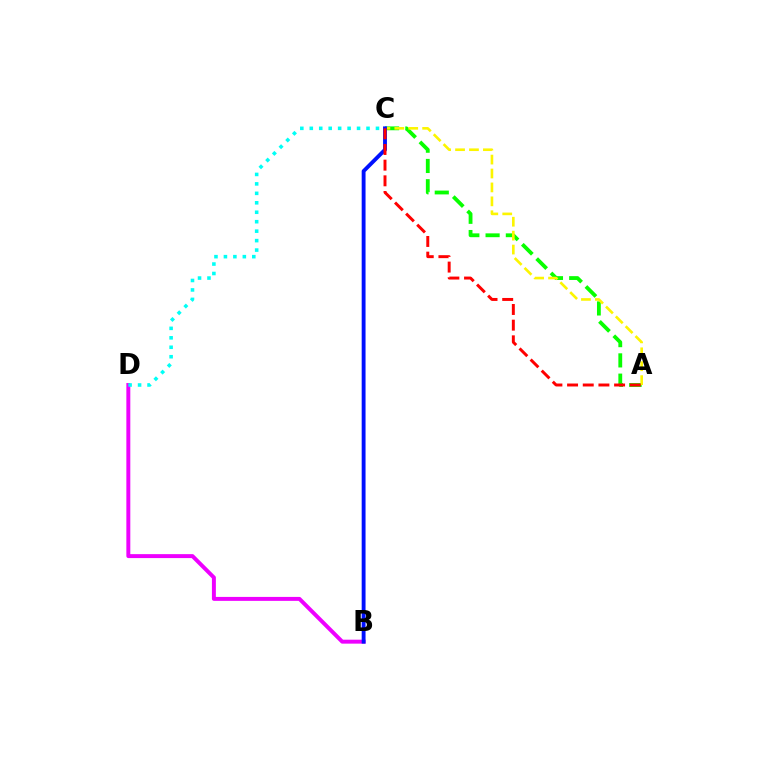{('A', 'C'): [{'color': '#08ff00', 'line_style': 'dashed', 'thickness': 2.75}, {'color': '#fcf500', 'line_style': 'dashed', 'thickness': 1.89}, {'color': '#ff0000', 'line_style': 'dashed', 'thickness': 2.13}], ('B', 'D'): [{'color': '#ee00ff', 'line_style': 'solid', 'thickness': 2.84}], ('B', 'C'): [{'color': '#0010ff', 'line_style': 'solid', 'thickness': 2.78}], ('C', 'D'): [{'color': '#00fff6', 'line_style': 'dotted', 'thickness': 2.57}]}